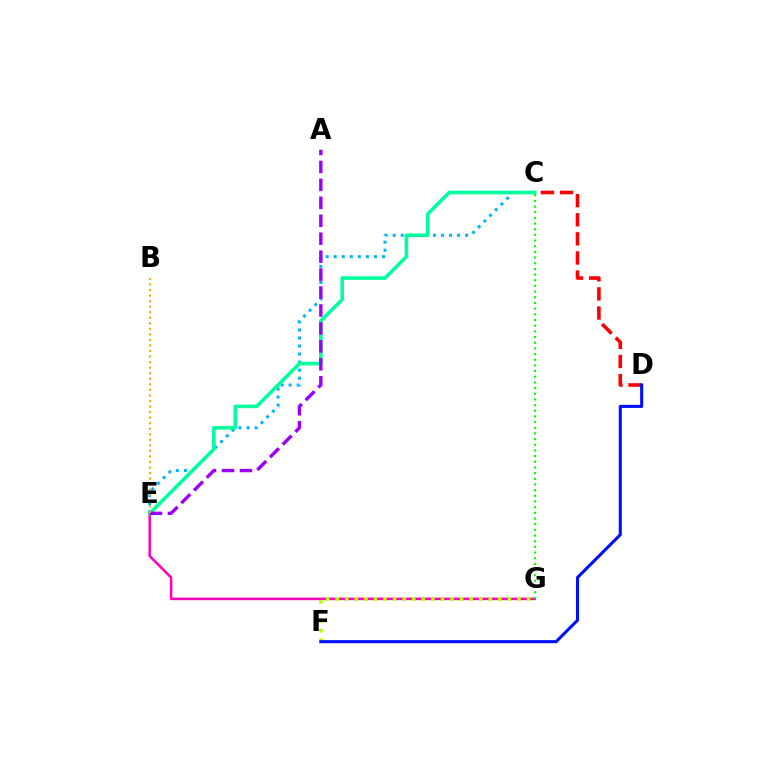{('C', 'E'): [{'color': '#00b5ff', 'line_style': 'dotted', 'thickness': 2.18}, {'color': '#00ff9d', 'line_style': 'solid', 'thickness': 2.6}], ('C', 'D'): [{'color': '#ff0000', 'line_style': 'dashed', 'thickness': 2.6}], ('E', 'G'): [{'color': '#ff00bd', 'line_style': 'solid', 'thickness': 1.83}], ('A', 'E'): [{'color': '#9b00ff', 'line_style': 'dashed', 'thickness': 2.44}], ('F', 'G'): [{'color': '#b3ff00', 'line_style': 'dotted', 'thickness': 2.6}], ('D', 'F'): [{'color': '#0010ff', 'line_style': 'solid', 'thickness': 2.22}], ('C', 'G'): [{'color': '#08ff00', 'line_style': 'dotted', 'thickness': 1.54}], ('B', 'E'): [{'color': '#ffa500', 'line_style': 'dotted', 'thickness': 1.51}]}